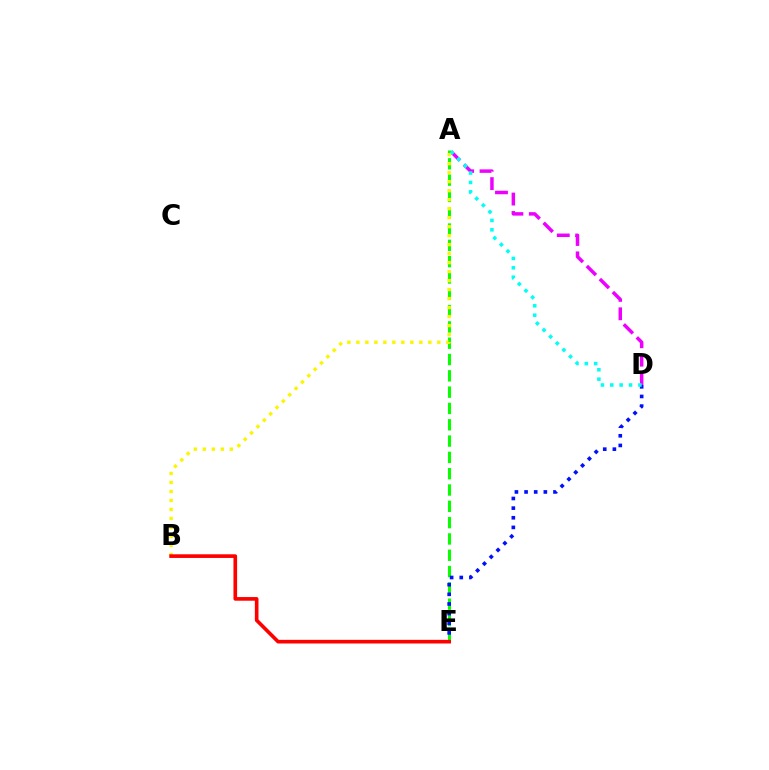{('A', 'E'): [{'color': '#08ff00', 'line_style': 'dashed', 'thickness': 2.22}], ('A', 'D'): [{'color': '#ee00ff', 'line_style': 'dashed', 'thickness': 2.5}, {'color': '#00fff6', 'line_style': 'dotted', 'thickness': 2.55}], ('D', 'E'): [{'color': '#0010ff', 'line_style': 'dotted', 'thickness': 2.62}], ('A', 'B'): [{'color': '#fcf500', 'line_style': 'dotted', 'thickness': 2.44}], ('B', 'E'): [{'color': '#ff0000', 'line_style': 'solid', 'thickness': 2.62}]}